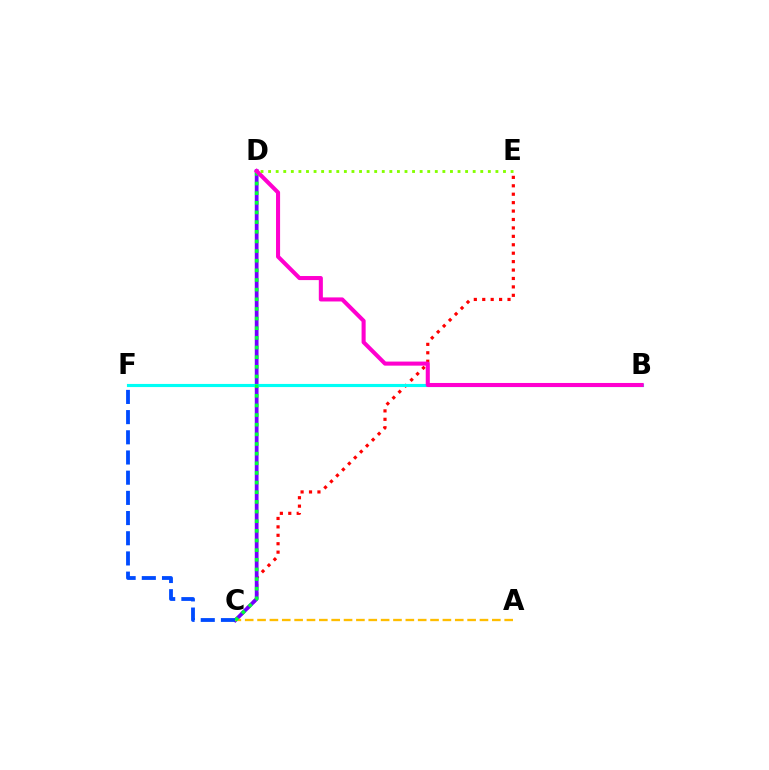{('C', 'E'): [{'color': '#ff0000', 'line_style': 'dotted', 'thickness': 2.29}], ('C', 'D'): [{'color': '#7200ff', 'line_style': 'solid', 'thickness': 2.7}, {'color': '#00ff39', 'line_style': 'dotted', 'thickness': 2.62}], ('B', 'F'): [{'color': '#00fff6', 'line_style': 'solid', 'thickness': 2.26}], ('A', 'C'): [{'color': '#ffbd00', 'line_style': 'dashed', 'thickness': 1.68}], ('B', 'D'): [{'color': '#ff00cf', 'line_style': 'solid', 'thickness': 2.93}], ('C', 'F'): [{'color': '#004bff', 'line_style': 'dashed', 'thickness': 2.74}], ('D', 'E'): [{'color': '#84ff00', 'line_style': 'dotted', 'thickness': 2.06}]}